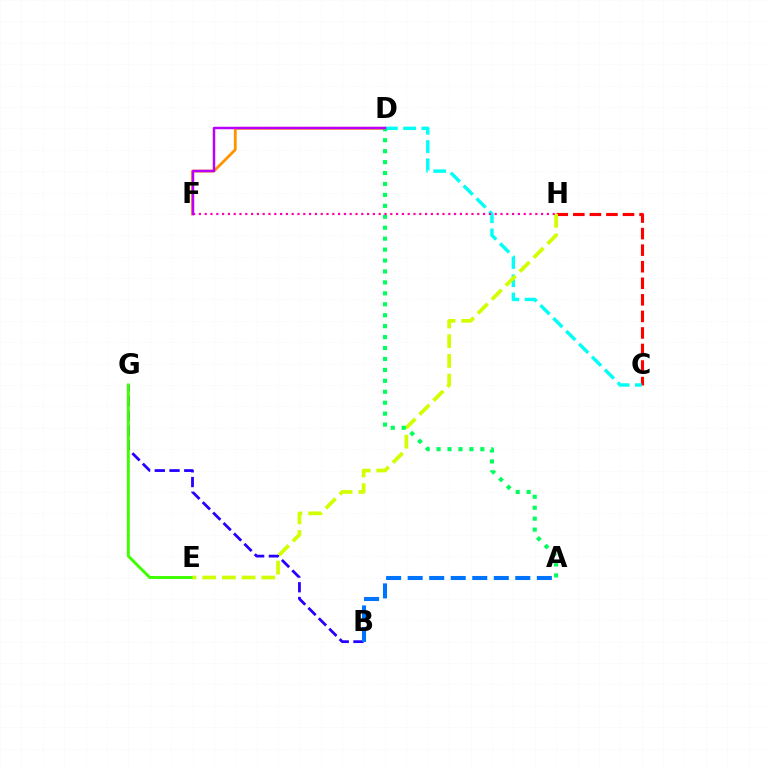{('D', 'F'): [{'color': '#ff9400', 'line_style': 'solid', 'thickness': 2.02}, {'color': '#b900ff', 'line_style': 'solid', 'thickness': 1.78}], ('B', 'G'): [{'color': '#2500ff', 'line_style': 'dashed', 'thickness': 2.0}], ('C', 'H'): [{'color': '#ff0000', 'line_style': 'dashed', 'thickness': 2.25}], ('E', 'G'): [{'color': '#3dff00', 'line_style': 'solid', 'thickness': 2.1}], ('C', 'D'): [{'color': '#00fff6', 'line_style': 'dashed', 'thickness': 2.47}], ('E', 'H'): [{'color': '#d1ff00', 'line_style': 'dashed', 'thickness': 2.68}], ('A', 'B'): [{'color': '#0074ff', 'line_style': 'dashed', 'thickness': 2.92}], ('A', 'D'): [{'color': '#00ff5c', 'line_style': 'dotted', 'thickness': 2.97}], ('F', 'H'): [{'color': '#ff00ac', 'line_style': 'dotted', 'thickness': 1.58}]}